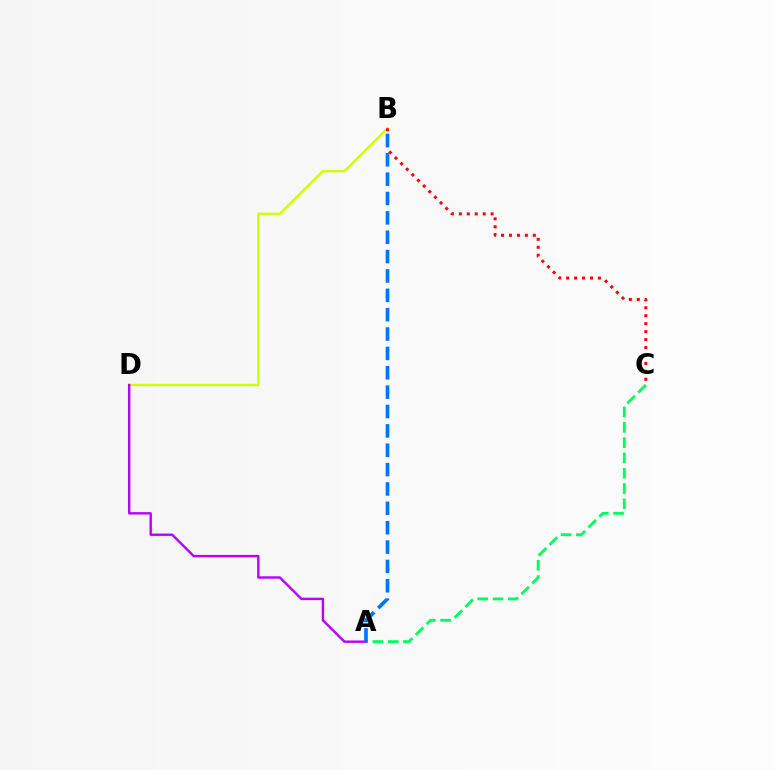{('B', 'D'): [{'color': '#d1ff00', 'line_style': 'solid', 'thickness': 1.73}], ('B', 'C'): [{'color': '#ff0000', 'line_style': 'dotted', 'thickness': 2.16}], ('A', 'C'): [{'color': '#00ff5c', 'line_style': 'dashed', 'thickness': 2.08}], ('A', 'D'): [{'color': '#b900ff', 'line_style': 'solid', 'thickness': 1.73}], ('A', 'B'): [{'color': '#0074ff', 'line_style': 'dashed', 'thickness': 2.63}]}